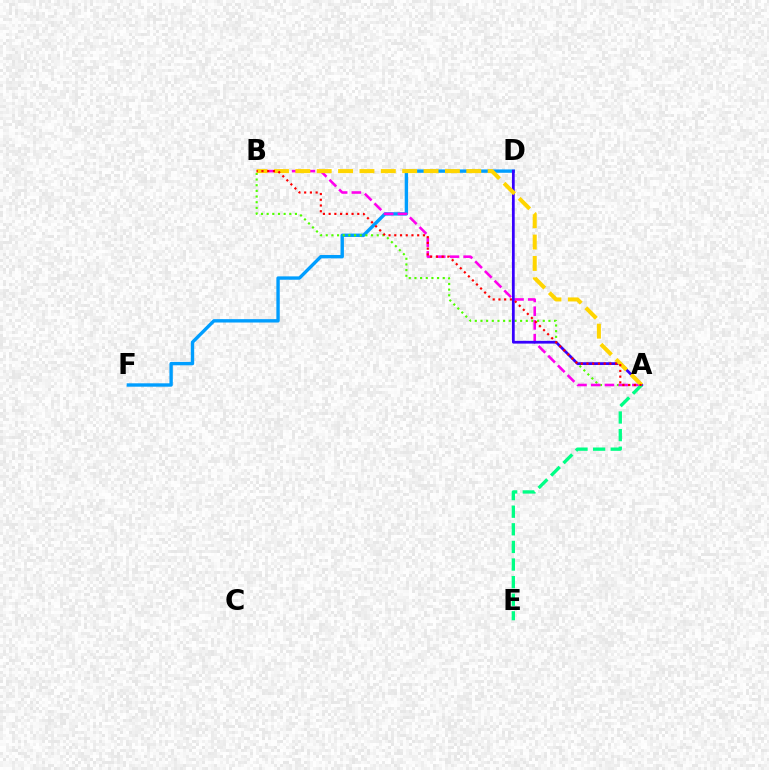{('D', 'F'): [{'color': '#009eff', 'line_style': 'solid', 'thickness': 2.43}], ('A', 'B'): [{'color': '#4fff00', 'line_style': 'dotted', 'thickness': 1.54}, {'color': '#ff00ed', 'line_style': 'dashed', 'thickness': 1.86}, {'color': '#ffd500', 'line_style': 'dashed', 'thickness': 2.9}, {'color': '#ff0000', 'line_style': 'dotted', 'thickness': 1.56}], ('A', 'D'): [{'color': '#3700ff', 'line_style': 'solid', 'thickness': 1.99}], ('A', 'E'): [{'color': '#00ff86', 'line_style': 'dashed', 'thickness': 2.39}]}